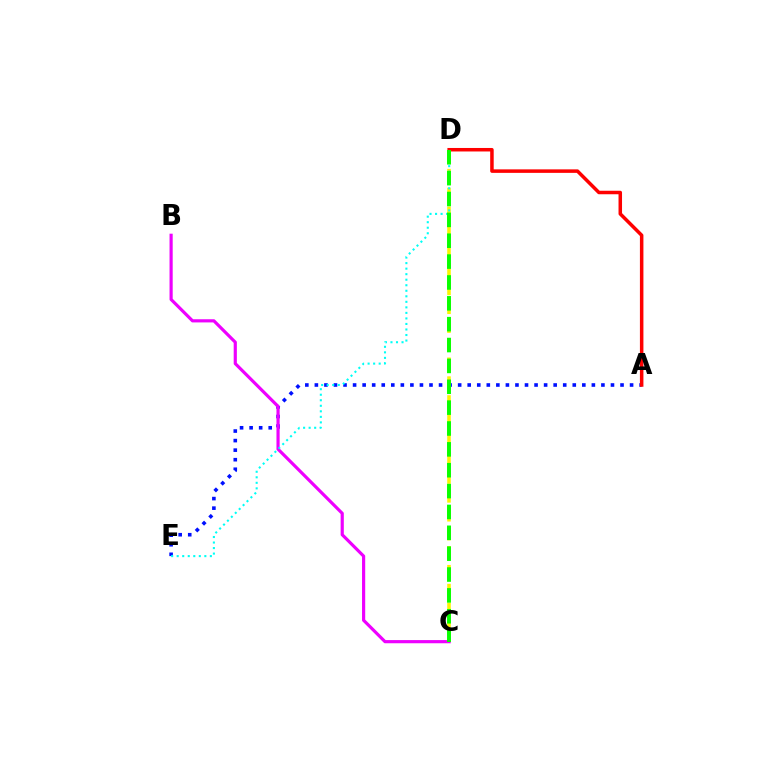{('A', 'E'): [{'color': '#0010ff', 'line_style': 'dotted', 'thickness': 2.6}], ('B', 'C'): [{'color': '#ee00ff', 'line_style': 'solid', 'thickness': 2.28}], ('C', 'D'): [{'color': '#fcf500', 'line_style': 'dashed', 'thickness': 2.56}, {'color': '#08ff00', 'line_style': 'dashed', 'thickness': 2.83}], ('D', 'E'): [{'color': '#00fff6', 'line_style': 'dotted', 'thickness': 1.5}], ('A', 'D'): [{'color': '#ff0000', 'line_style': 'solid', 'thickness': 2.52}]}